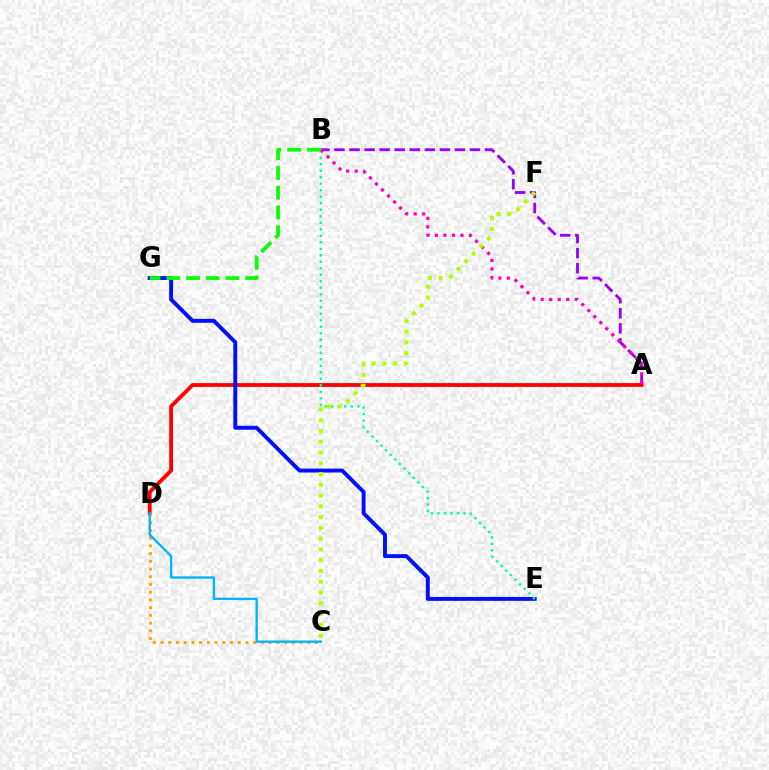{('A', 'B'): [{'color': '#9b00ff', 'line_style': 'dashed', 'thickness': 2.05}, {'color': '#ff00bd', 'line_style': 'dotted', 'thickness': 2.32}], ('A', 'D'): [{'color': '#ff0000', 'line_style': 'solid', 'thickness': 2.74}], ('C', 'D'): [{'color': '#ffa500', 'line_style': 'dotted', 'thickness': 2.1}, {'color': '#00b5ff', 'line_style': 'solid', 'thickness': 1.71}], ('E', 'G'): [{'color': '#0010ff', 'line_style': 'solid', 'thickness': 2.82}], ('B', 'E'): [{'color': '#00ff9d', 'line_style': 'dotted', 'thickness': 1.77}], ('C', 'F'): [{'color': '#b3ff00', 'line_style': 'dotted', 'thickness': 2.93}], ('B', 'G'): [{'color': '#08ff00', 'line_style': 'dashed', 'thickness': 2.68}]}